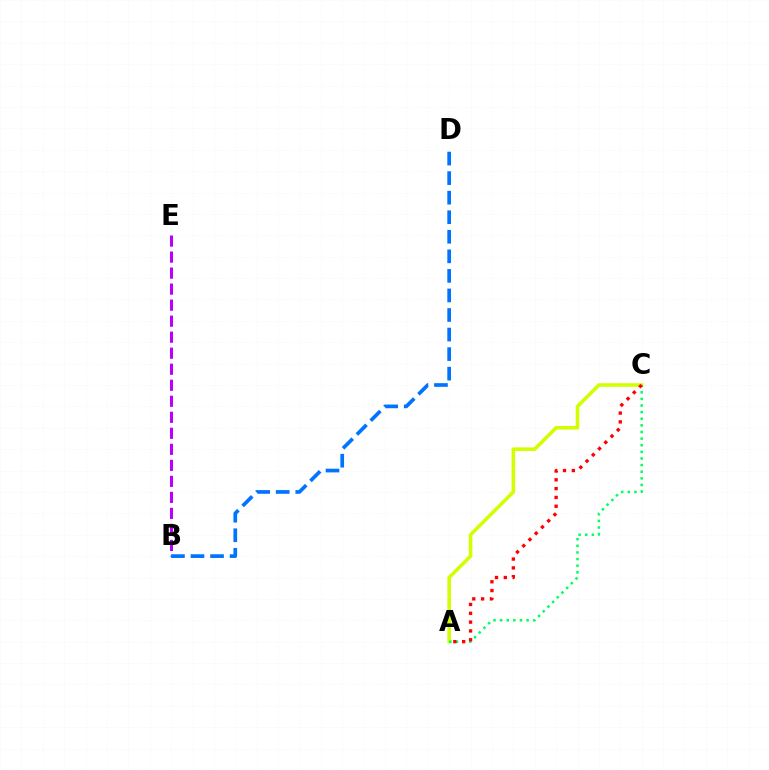{('A', 'C'): [{'color': '#d1ff00', 'line_style': 'solid', 'thickness': 2.57}, {'color': '#00ff5c', 'line_style': 'dotted', 'thickness': 1.8}, {'color': '#ff0000', 'line_style': 'dotted', 'thickness': 2.4}], ('B', 'E'): [{'color': '#b900ff', 'line_style': 'dashed', 'thickness': 2.18}], ('B', 'D'): [{'color': '#0074ff', 'line_style': 'dashed', 'thickness': 2.66}]}